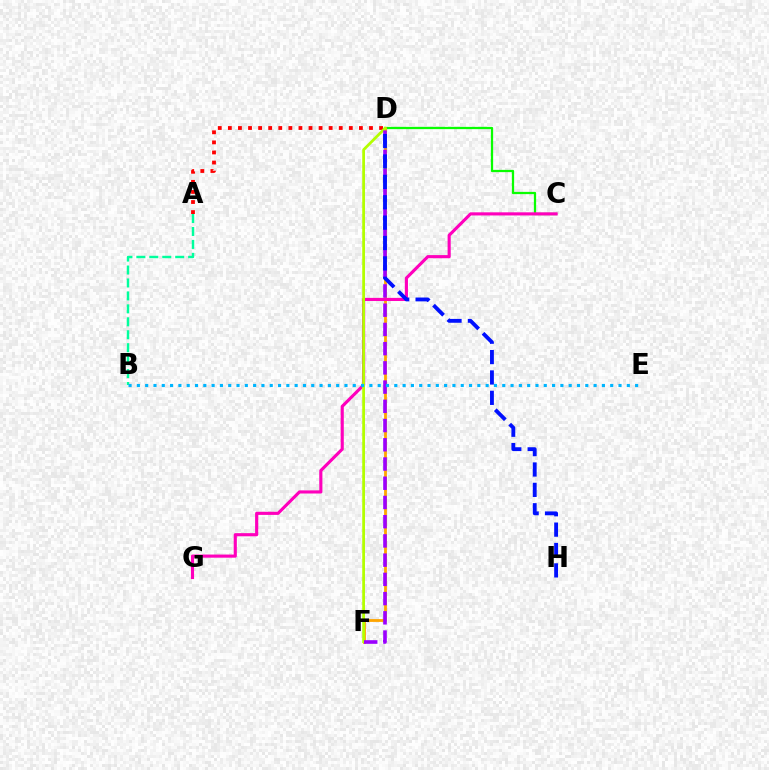{('C', 'D'): [{'color': '#08ff00', 'line_style': 'solid', 'thickness': 1.63}], ('D', 'F'): [{'color': '#ffa500', 'line_style': 'solid', 'thickness': 2.02}, {'color': '#b3ff00', 'line_style': 'solid', 'thickness': 1.98}, {'color': '#9b00ff', 'line_style': 'dashed', 'thickness': 2.61}], ('A', 'D'): [{'color': '#ff0000', 'line_style': 'dotted', 'thickness': 2.74}], ('A', 'B'): [{'color': '#00ff9d', 'line_style': 'dashed', 'thickness': 1.76}], ('C', 'G'): [{'color': '#ff00bd', 'line_style': 'solid', 'thickness': 2.25}], ('D', 'H'): [{'color': '#0010ff', 'line_style': 'dashed', 'thickness': 2.77}], ('B', 'E'): [{'color': '#00b5ff', 'line_style': 'dotted', 'thickness': 2.26}]}